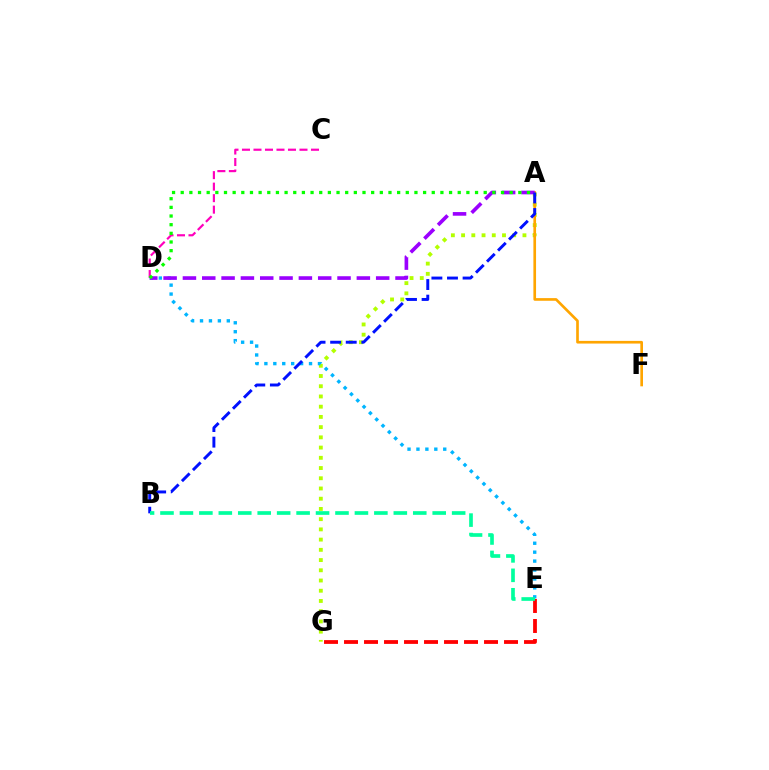{('E', 'G'): [{'color': '#ff0000', 'line_style': 'dashed', 'thickness': 2.72}], ('A', 'G'): [{'color': '#b3ff00', 'line_style': 'dotted', 'thickness': 2.78}], ('C', 'D'): [{'color': '#ff00bd', 'line_style': 'dashed', 'thickness': 1.56}], ('D', 'E'): [{'color': '#00b5ff', 'line_style': 'dotted', 'thickness': 2.43}], ('A', 'F'): [{'color': '#ffa500', 'line_style': 'solid', 'thickness': 1.92}], ('A', 'D'): [{'color': '#9b00ff', 'line_style': 'dashed', 'thickness': 2.63}, {'color': '#08ff00', 'line_style': 'dotted', 'thickness': 2.35}], ('A', 'B'): [{'color': '#0010ff', 'line_style': 'dashed', 'thickness': 2.12}], ('B', 'E'): [{'color': '#00ff9d', 'line_style': 'dashed', 'thickness': 2.64}]}